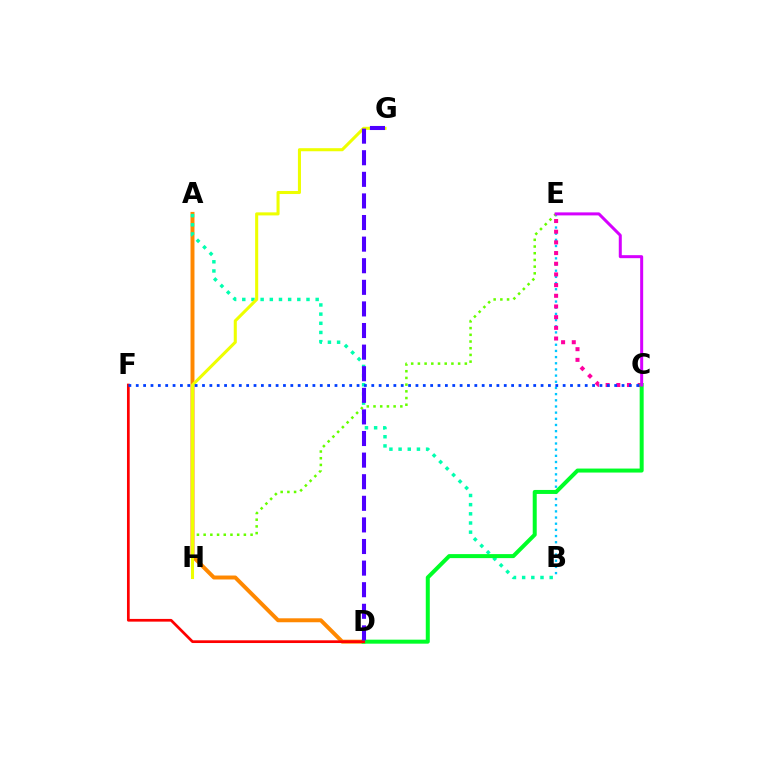{('B', 'E'): [{'color': '#00c7ff', 'line_style': 'dotted', 'thickness': 1.68}], ('A', 'D'): [{'color': '#ff8800', 'line_style': 'solid', 'thickness': 2.85}], ('E', 'H'): [{'color': '#66ff00', 'line_style': 'dotted', 'thickness': 1.82}], ('A', 'B'): [{'color': '#00ffaf', 'line_style': 'dotted', 'thickness': 2.49}], ('C', 'E'): [{'color': '#ff00a0', 'line_style': 'dotted', 'thickness': 2.9}, {'color': '#d600ff', 'line_style': 'solid', 'thickness': 2.17}], ('C', 'D'): [{'color': '#00ff27', 'line_style': 'solid', 'thickness': 2.88}], ('D', 'F'): [{'color': '#ff0000', 'line_style': 'solid', 'thickness': 1.96}], ('G', 'H'): [{'color': '#eeff00', 'line_style': 'solid', 'thickness': 2.2}], ('C', 'F'): [{'color': '#003fff', 'line_style': 'dotted', 'thickness': 2.0}], ('D', 'G'): [{'color': '#4f00ff', 'line_style': 'dashed', 'thickness': 2.93}]}